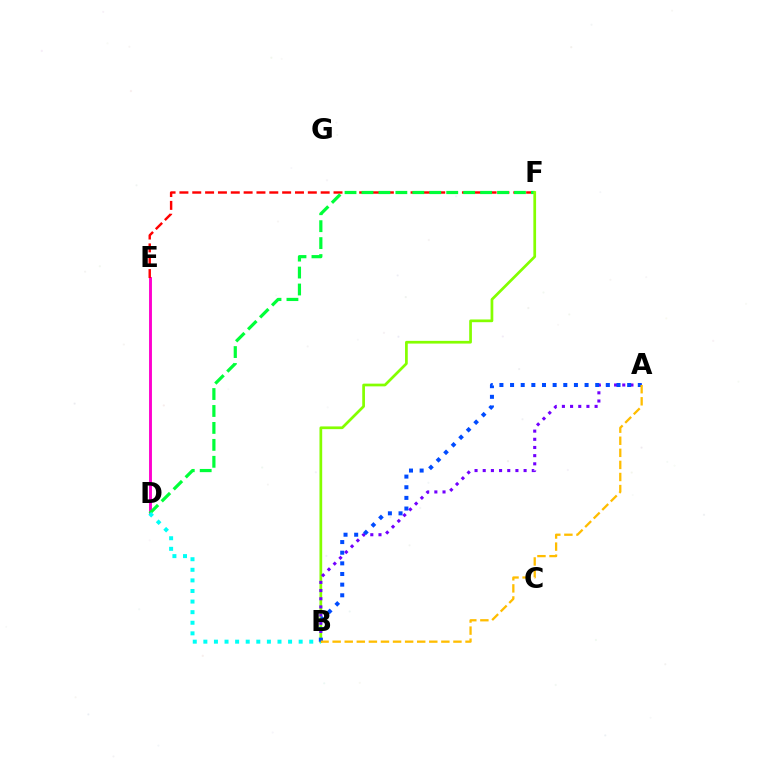{('D', 'E'): [{'color': '#ff00cf', 'line_style': 'solid', 'thickness': 2.09}], ('E', 'F'): [{'color': '#ff0000', 'line_style': 'dashed', 'thickness': 1.74}], ('D', 'F'): [{'color': '#00ff39', 'line_style': 'dashed', 'thickness': 2.3}], ('B', 'F'): [{'color': '#84ff00', 'line_style': 'solid', 'thickness': 1.96}], ('B', 'D'): [{'color': '#00fff6', 'line_style': 'dotted', 'thickness': 2.88}], ('A', 'B'): [{'color': '#7200ff', 'line_style': 'dotted', 'thickness': 2.22}, {'color': '#004bff', 'line_style': 'dotted', 'thickness': 2.89}, {'color': '#ffbd00', 'line_style': 'dashed', 'thickness': 1.64}]}